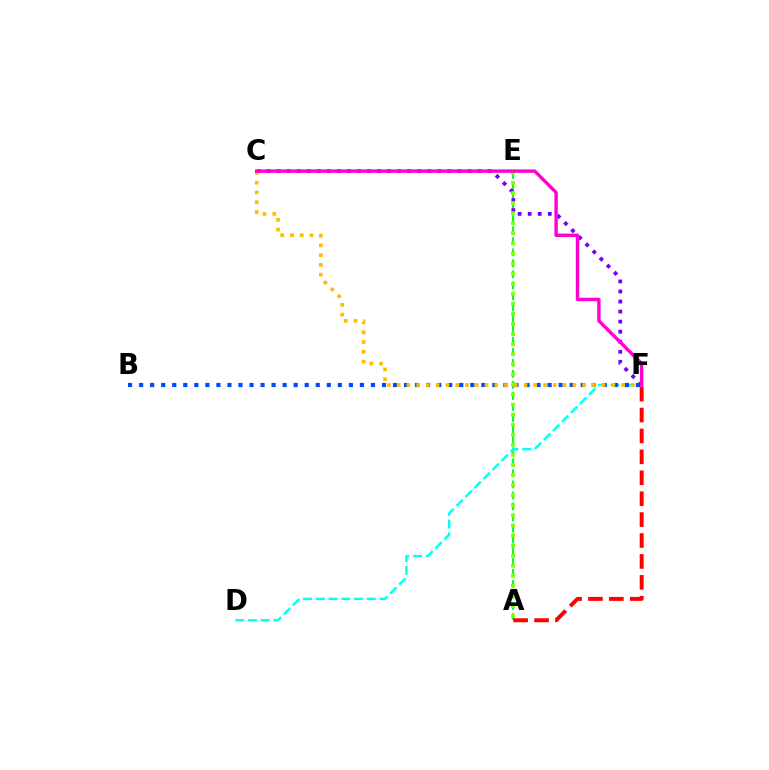{('A', 'E'): [{'color': '#00ff39', 'line_style': 'dashed', 'thickness': 1.5}, {'color': '#84ff00', 'line_style': 'dotted', 'thickness': 2.74}], ('C', 'F'): [{'color': '#7200ff', 'line_style': 'dotted', 'thickness': 2.73}, {'color': '#ffbd00', 'line_style': 'dotted', 'thickness': 2.65}, {'color': '#ff00cf', 'line_style': 'solid', 'thickness': 2.44}], ('A', 'F'): [{'color': '#ff0000', 'line_style': 'dashed', 'thickness': 2.84}], ('D', 'F'): [{'color': '#00fff6', 'line_style': 'dashed', 'thickness': 1.73}], ('B', 'F'): [{'color': '#004bff', 'line_style': 'dotted', 'thickness': 3.0}]}